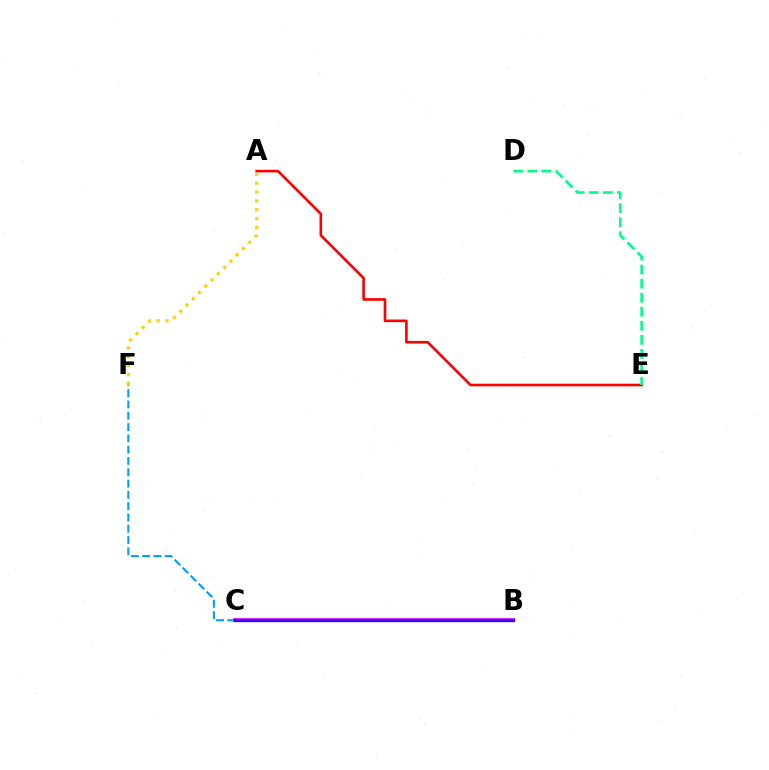{('B', 'C'): [{'color': '#4fff00', 'line_style': 'solid', 'thickness': 2.01}, {'color': '#ff00ed', 'line_style': 'solid', 'thickness': 2.62}, {'color': '#3700ff', 'line_style': 'solid', 'thickness': 2.38}], ('A', 'E'): [{'color': '#ff0000', 'line_style': 'solid', 'thickness': 1.89}], ('C', 'F'): [{'color': '#009eff', 'line_style': 'dashed', 'thickness': 1.53}], ('D', 'E'): [{'color': '#00ff86', 'line_style': 'dashed', 'thickness': 1.91}], ('A', 'F'): [{'color': '#ffd500', 'line_style': 'dotted', 'thickness': 2.41}]}